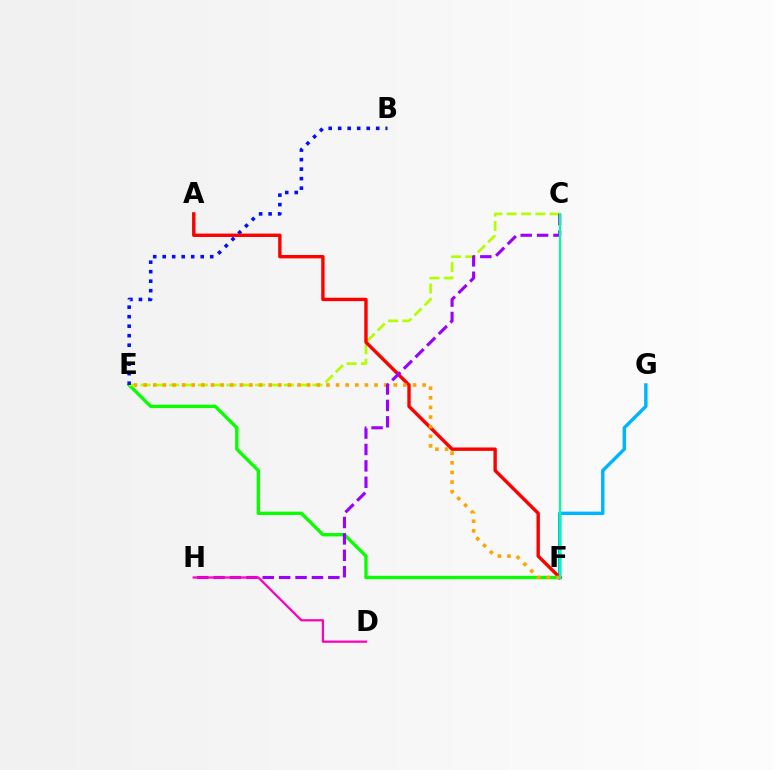{('E', 'F'): [{'color': '#08ff00', 'line_style': 'solid', 'thickness': 2.4}, {'color': '#ffa500', 'line_style': 'dotted', 'thickness': 2.61}], ('C', 'E'): [{'color': '#b3ff00', 'line_style': 'dashed', 'thickness': 1.95}], ('F', 'G'): [{'color': '#00b5ff', 'line_style': 'solid', 'thickness': 2.47}], ('B', 'E'): [{'color': '#0010ff', 'line_style': 'dotted', 'thickness': 2.58}], ('A', 'F'): [{'color': '#ff0000', 'line_style': 'solid', 'thickness': 2.44}], ('C', 'H'): [{'color': '#9b00ff', 'line_style': 'dashed', 'thickness': 2.23}], ('D', 'H'): [{'color': '#ff00bd', 'line_style': 'solid', 'thickness': 1.63}], ('C', 'F'): [{'color': '#00ff9d', 'line_style': 'solid', 'thickness': 1.59}]}